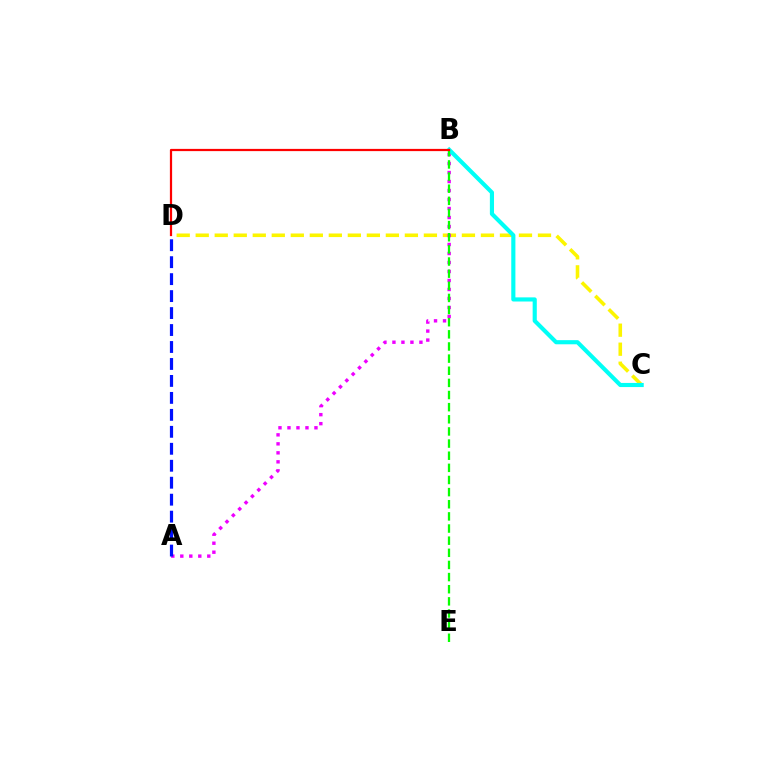{('C', 'D'): [{'color': '#fcf500', 'line_style': 'dashed', 'thickness': 2.58}], ('A', 'B'): [{'color': '#ee00ff', 'line_style': 'dotted', 'thickness': 2.44}], ('B', 'C'): [{'color': '#00fff6', 'line_style': 'solid', 'thickness': 2.98}], ('B', 'E'): [{'color': '#08ff00', 'line_style': 'dashed', 'thickness': 1.65}], ('B', 'D'): [{'color': '#ff0000', 'line_style': 'solid', 'thickness': 1.6}], ('A', 'D'): [{'color': '#0010ff', 'line_style': 'dashed', 'thickness': 2.3}]}